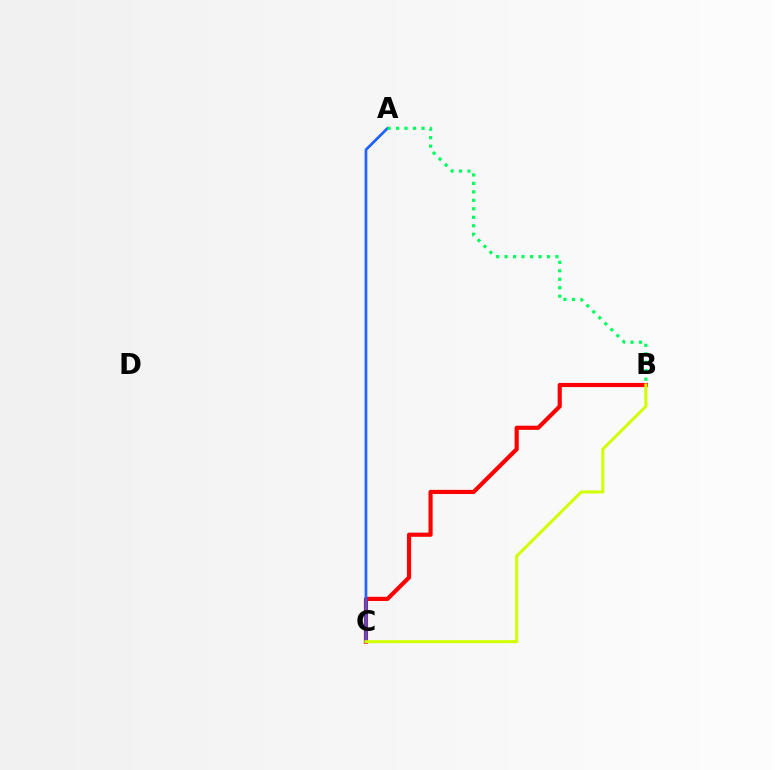{('B', 'C'): [{'color': '#ff0000', 'line_style': 'solid', 'thickness': 2.99}, {'color': '#d1ff00', 'line_style': 'solid', 'thickness': 2.17}], ('A', 'C'): [{'color': '#b900ff', 'line_style': 'solid', 'thickness': 1.8}, {'color': '#0074ff', 'line_style': 'solid', 'thickness': 1.6}], ('A', 'B'): [{'color': '#00ff5c', 'line_style': 'dotted', 'thickness': 2.3}]}